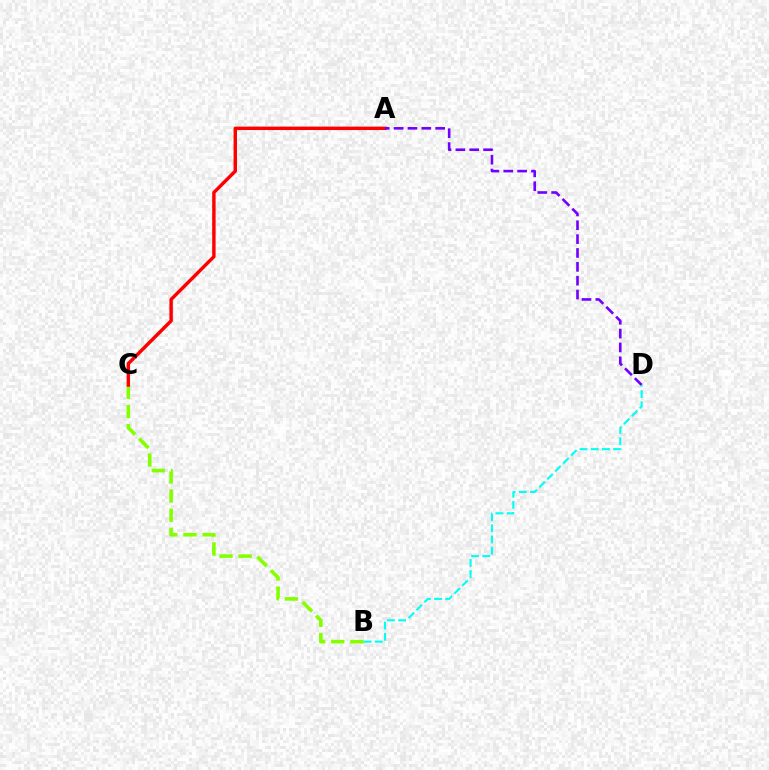{('B', 'C'): [{'color': '#84ff00', 'line_style': 'dashed', 'thickness': 2.6}], ('A', 'C'): [{'color': '#ff0000', 'line_style': 'solid', 'thickness': 2.47}], ('A', 'D'): [{'color': '#7200ff', 'line_style': 'dashed', 'thickness': 1.88}], ('B', 'D'): [{'color': '#00fff6', 'line_style': 'dashed', 'thickness': 1.52}]}